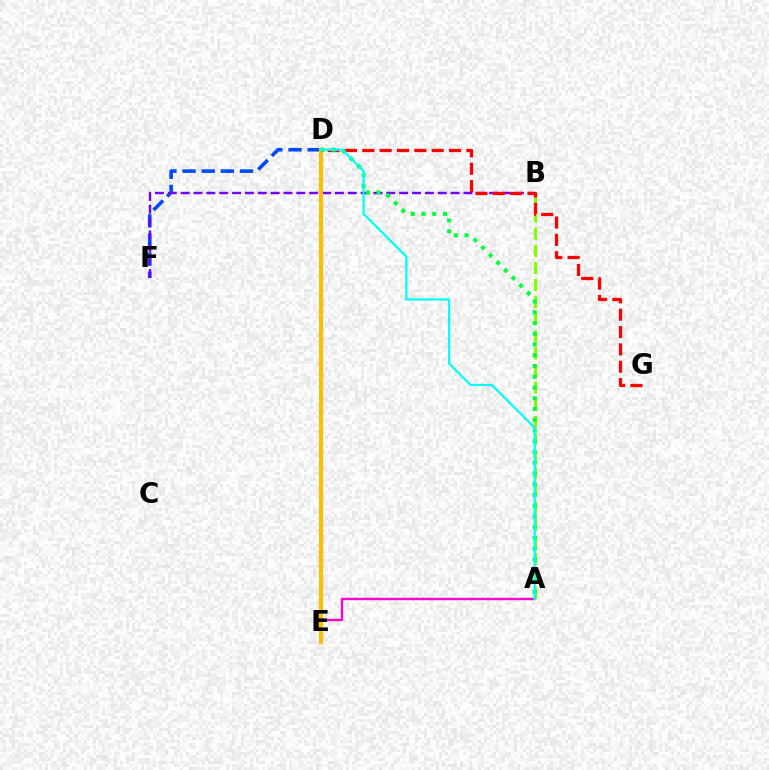{('A', 'E'): [{'color': '#ff00cf', 'line_style': 'solid', 'thickness': 1.7}], ('D', 'F'): [{'color': '#004bff', 'line_style': 'dashed', 'thickness': 2.6}], ('B', 'F'): [{'color': '#7200ff', 'line_style': 'dashed', 'thickness': 1.75}], ('D', 'E'): [{'color': '#ffbd00', 'line_style': 'solid', 'thickness': 2.97}], ('A', 'B'): [{'color': '#84ff00', 'line_style': 'dashed', 'thickness': 2.33}], ('D', 'G'): [{'color': '#ff0000', 'line_style': 'dashed', 'thickness': 2.36}], ('A', 'D'): [{'color': '#00ff39', 'line_style': 'dotted', 'thickness': 2.92}, {'color': '#00fff6', 'line_style': 'solid', 'thickness': 1.59}]}